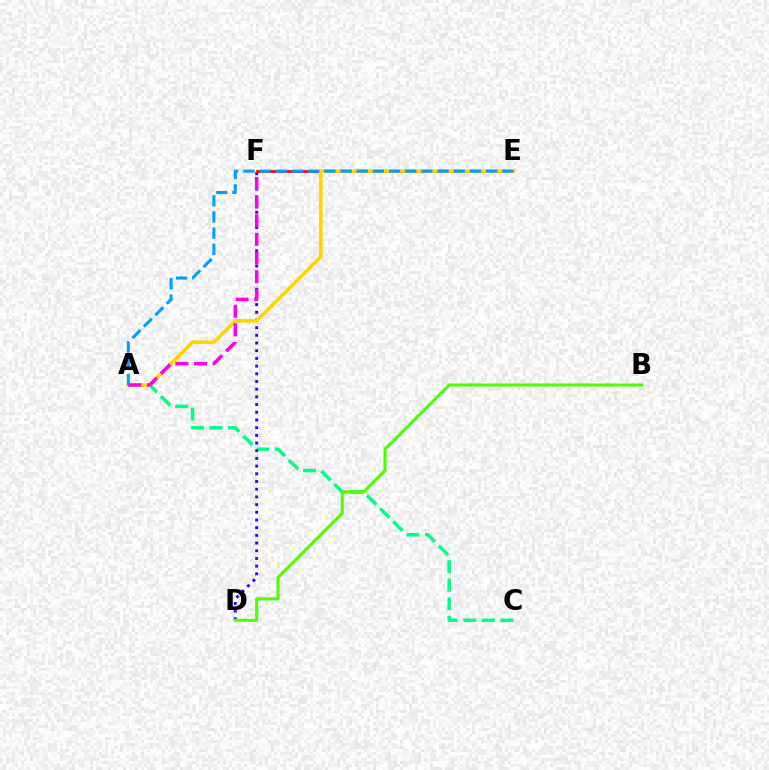{('A', 'C'): [{'color': '#00ff86', 'line_style': 'dashed', 'thickness': 2.52}], ('D', 'F'): [{'color': '#3700ff', 'line_style': 'dotted', 'thickness': 2.09}], ('E', 'F'): [{'color': '#ff0000', 'line_style': 'solid', 'thickness': 1.99}], ('A', 'E'): [{'color': '#ffd500', 'line_style': 'solid', 'thickness': 2.58}, {'color': '#009eff', 'line_style': 'dashed', 'thickness': 2.2}], ('B', 'D'): [{'color': '#4fff00', 'line_style': 'solid', 'thickness': 2.22}], ('A', 'F'): [{'color': '#ff00ed', 'line_style': 'dashed', 'thickness': 2.53}]}